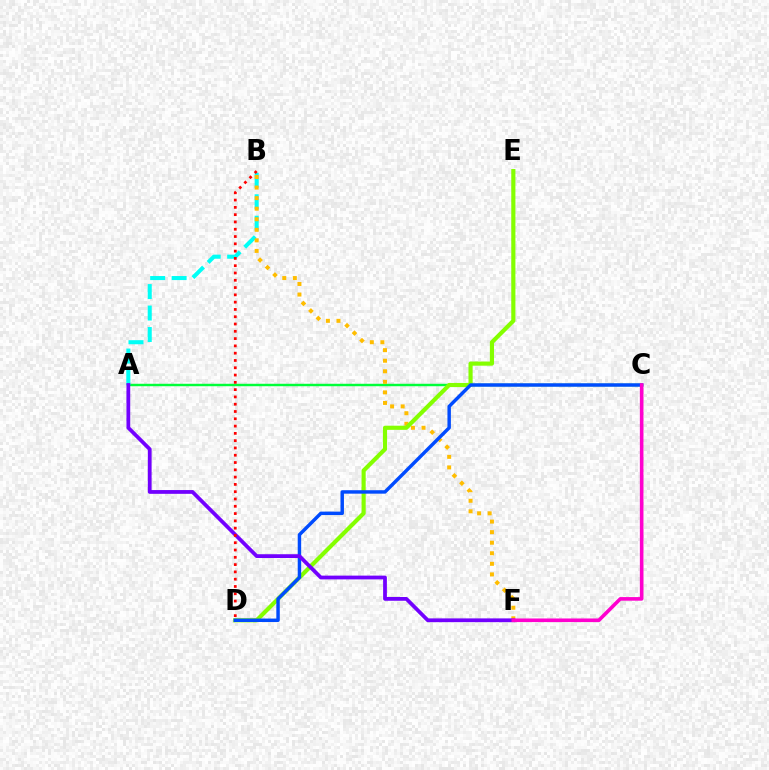{('A', 'C'): [{'color': '#00ff39', 'line_style': 'solid', 'thickness': 1.76}], ('A', 'B'): [{'color': '#00fff6', 'line_style': 'dashed', 'thickness': 2.92}], ('B', 'F'): [{'color': '#ffbd00', 'line_style': 'dotted', 'thickness': 2.87}], ('D', 'E'): [{'color': '#84ff00', 'line_style': 'solid', 'thickness': 2.99}], ('C', 'D'): [{'color': '#004bff', 'line_style': 'solid', 'thickness': 2.48}], ('A', 'F'): [{'color': '#7200ff', 'line_style': 'solid', 'thickness': 2.71}], ('B', 'D'): [{'color': '#ff0000', 'line_style': 'dotted', 'thickness': 1.98}], ('C', 'F'): [{'color': '#ff00cf', 'line_style': 'solid', 'thickness': 2.6}]}